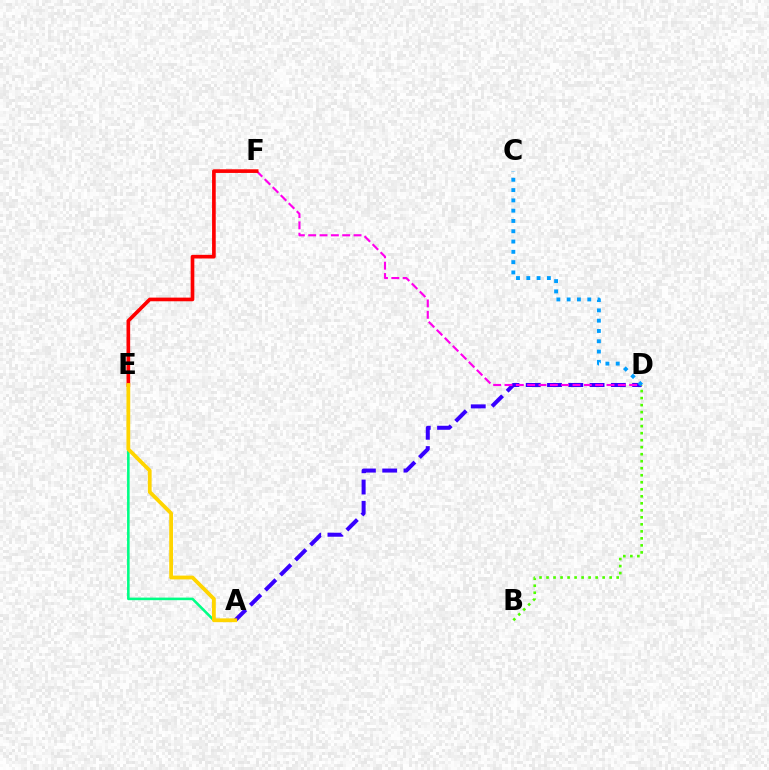{('A', 'D'): [{'color': '#3700ff', 'line_style': 'dashed', 'thickness': 2.89}], ('D', 'F'): [{'color': '#ff00ed', 'line_style': 'dashed', 'thickness': 1.54}], ('C', 'D'): [{'color': '#009eff', 'line_style': 'dotted', 'thickness': 2.8}], ('A', 'E'): [{'color': '#00ff86', 'line_style': 'solid', 'thickness': 1.85}, {'color': '#ffd500', 'line_style': 'solid', 'thickness': 2.73}], ('B', 'D'): [{'color': '#4fff00', 'line_style': 'dotted', 'thickness': 1.91}], ('E', 'F'): [{'color': '#ff0000', 'line_style': 'solid', 'thickness': 2.64}]}